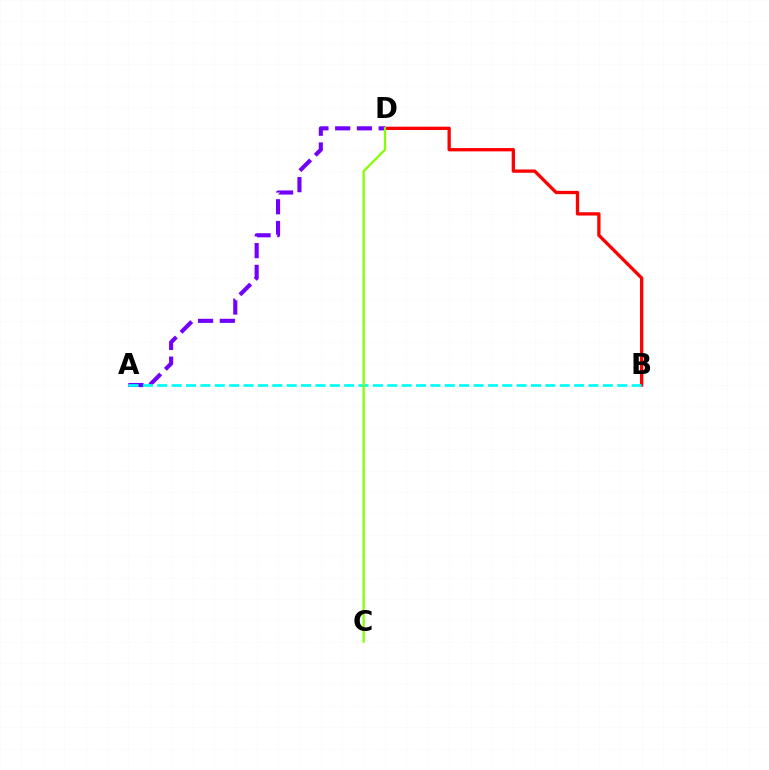{('B', 'D'): [{'color': '#ff0000', 'line_style': 'solid', 'thickness': 2.38}], ('A', 'D'): [{'color': '#7200ff', 'line_style': 'dashed', 'thickness': 2.96}], ('A', 'B'): [{'color': '#00fff6', 'line_style': 'dashed', 'thickness': 1.95}], ('C', 'D'): [{'color': '#84ff00', 'line_style': 'solid', 'thickness': 1.62}]}